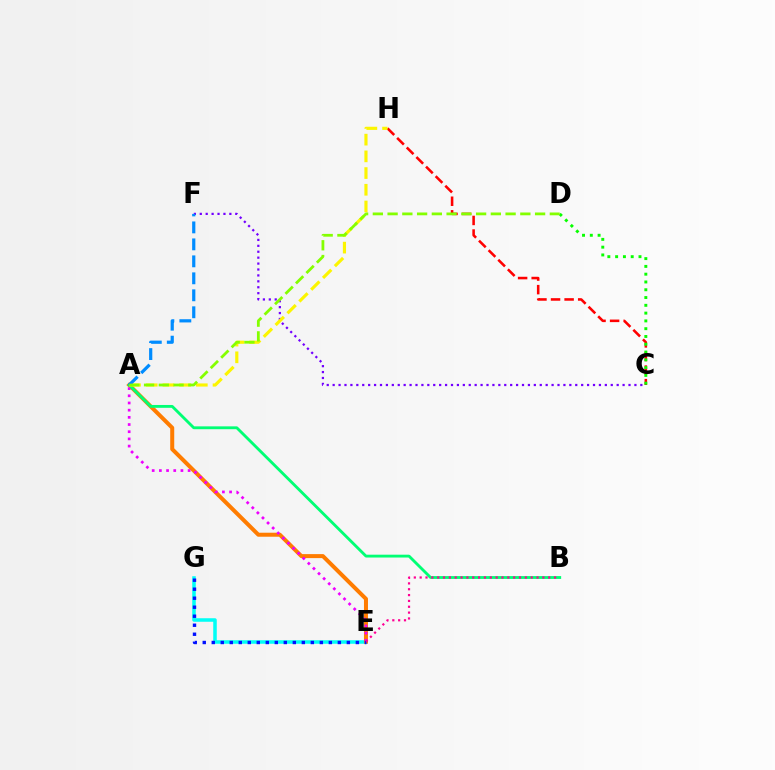{('E', 'G'): [{'color': '#00fff6', 'line_style': 'solid', 'thickness': 2.54}, {'color': '#0010ff', 'line_style': 'dotted', 'thickness': 2.45}], ('A', 'E'): [{'color': '#ff7c00', 'line_style': 'solid', 'thickness': 2.88}, {'color': '#ee00ff', 'line_style': 'dotted', 'thickness': 1.95}], ('C', 'H'): [{'color': '#ff0000', 'line_style': 'dashed', 'thickness': 1.84}], ('C', 'D'): [{'color': '#08ff00', 'line_style': 'dotted', 'thickness': 2.12}], ('A', 'B'): [{'color': '#00ff74', 'line_style': 'solid', 'thickness': 2.05}], ('C', 'F'): [{'color': '#7200ff', 'line_style': 'dotted', 'thickness': 1.61}], ('B', 'E'): [{'color': '#ff0094', 'line_style': 'dotted', 'thickness': 1.59}], ('A', 'H'): [{'color': '#fcf500', 'line_style': 'dashed', 'thickness': 2.27}], ('A', 'F'): [{'color': '#008cff', 'line_style': 'dashed', 'thickness': 2.31}], ('A', 'D'): [{'color': '#84ff00', 'line_style': 'dashed', 'thickness': 2.0}]}